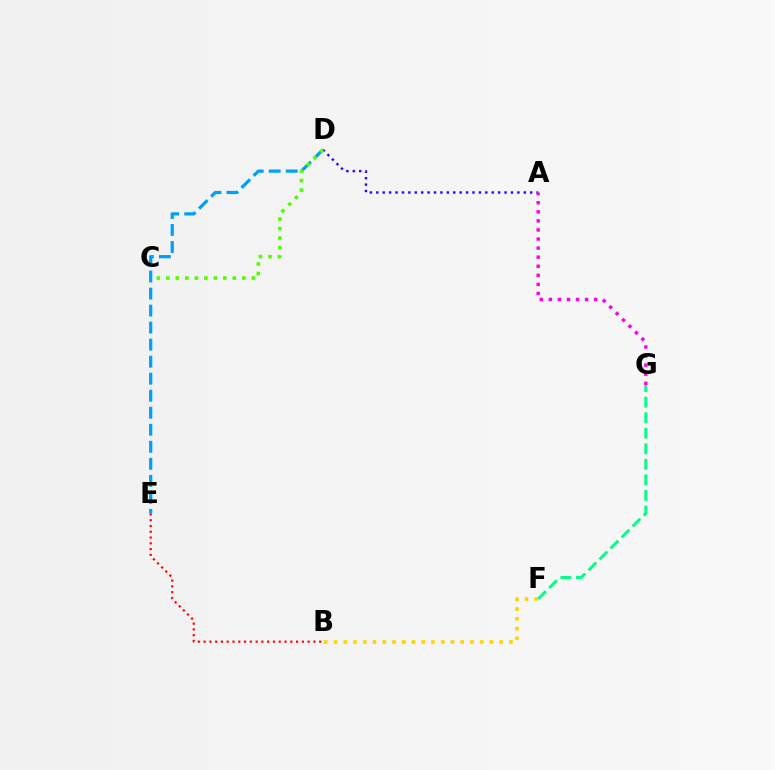{('A', 'D'): [{'color': '#3700ff', 'line_style': 'dotted', 'thickness': 1.74}], ('F', 'G'): [{'color': '#00ff86', 'line_style': 'dashed', 'thickness': 2.11}], ('D', 'E'): [{'color': '#009eff', 'line_style': 'dashed', 'thickness': 2.31}], ('B', 'F'): [{'color': '#ffd500', 'line_style': 'dotted', 'thickness': 2.65}], ('C', 'D'): [{'color': '#4fff00', 'line_style': 'dotted', 'thickness': 2.58}], ('A', 'G'): [{'color': '#ff00ed', 'line_style': 'dotted', 'thickness': 2.46}], ('B', 'E'): [{'color': '#ff0000', 'line_style': 'dotted', 'thickness': 1.57}]}